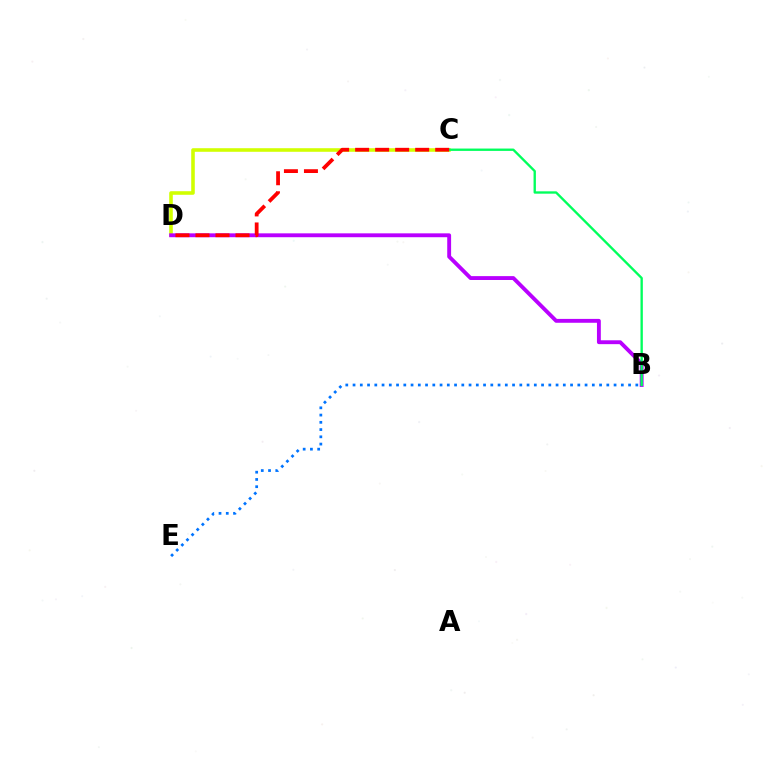{('C', 'D'): [{'color': '#d1ff00', 'line_style': 'solid', 'thickness': 2.58}, {'color': '#ff0000', 'line_style': 'dashed', 'thickness': 2.72}], ('B', 'E'): [{'color': '#0074ff', 'line_style': 'dotted', 'thickness': 1.97}], ('B', 'D'): [{'color': '#b900ff', 'line_style': 'solid', 'thickness': 2.79}], ('B', 'C'): [{'color': '#00ff5c', 'line_style': 'solid', 'thickness': 1.69}]}